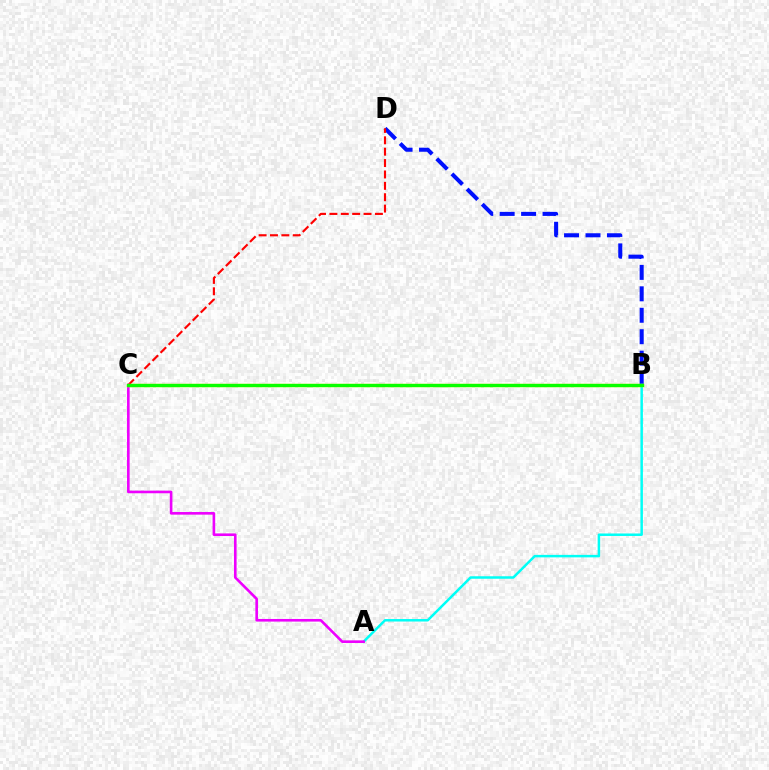{('B', 'D'): [{'color': '#0010ff', 'line_style': 'dashed', 'thickness': 2.91}], ('A', 'B'): [{'color': '#00fff6', 'line_style': 'solid', 'thickness': 1.79}], ('C', 'D'): [{'color': '#ff0000', 'line_style': 'dashed', 'thickness': 1.55}], ('A', 'C'): [{'color': '#ee00ff', 'line_style': 'solid', 'thickness': 1.88}], ('B', 'C'): [{'color': '#fcf500', 'line_style': 'solid', 'thickness': 2.39}, {'color': '#08ff00', 'line_style': 'solid', 'thickness': 2.38}]}